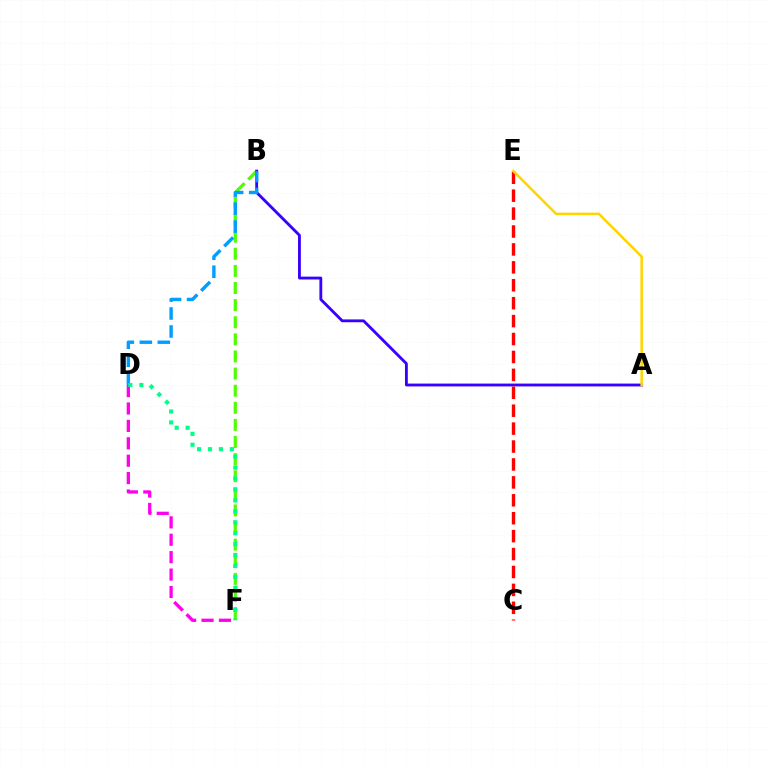{('B', 'F'): [{'color': '#4fff00', 'line_style': 'dashed', 'thickness': 2.32}], ('D', 'F'): [{'color': '#ff00ed', 'line_style': 'dashed', 'thickness': 2.36}, {'color': '#00ff86', 'line_style': 'dotted', 'thickness': 2.97}], ('A', 'B'): [{'color': '#3700ff', 'line_style': 'solid', 'thickness': 2.04}], ('B', 'D'): [{'color': '#009eff', 'line_style': 'dashed', 'thickness': 2.45}], ('C', 'E'): [{'color': '#ff0000', 'line_style': 'dashed', 'thickness': 2.43}], ('A', 'E'): [{'color': '#ffd500', 'line_style': 'solid', 'thickness': 1.82}]}